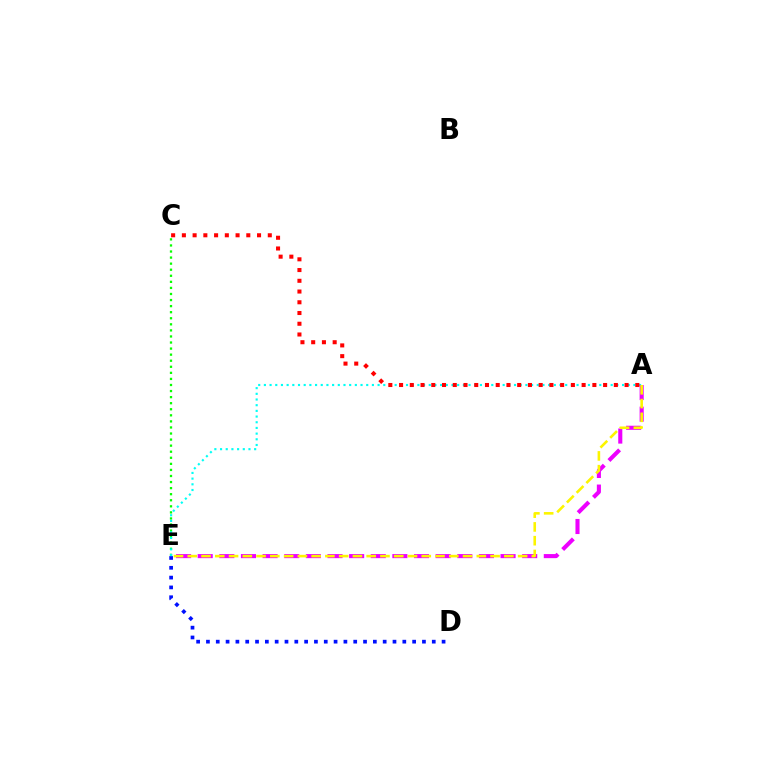{('D', 'E'): [{'color': '#0010ff', 'line_style': 'dotted', 'thickness': 2.67}], ('C', 'E'): [{'color': '#08ff00', 'line_style': 'dotted', 'thickness': 1.65}], ('A', 'E'): [{'color': '#00fff6', 'line_style': 'dotted', 'thickness': 1.54}, {'color': '#ee00ff', 'line_style': 'dashed', 'thickness': 2.94}, {'color': '#fcf500', 'line_style': 'dashed', 'thickness': 1.87}], ('A', 'C'): [{'color': '#ff0000', 'line_style': 'dotted', 'thickness': 2.92}]}